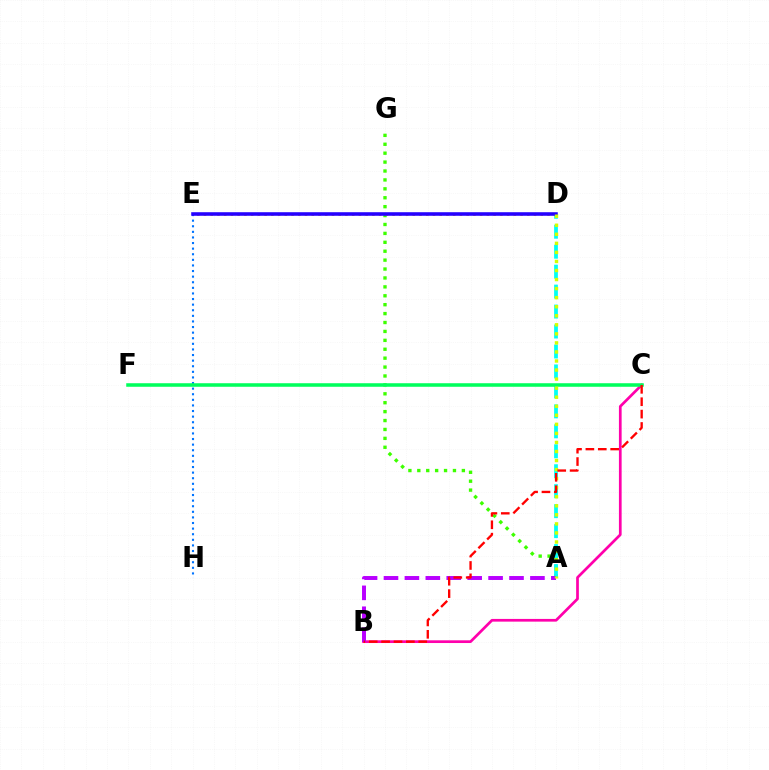{('A', 'G'): [{'color': '#3dff00', 'line_style': 'dotted', 'thickness': 2.42}], ('B', 'C'): [{'color': '#ff00ac', 'line_style': 'solid', 'thickness': 1.95}, {'color': '#ff0000', 'line_style': 'dashed', 'thickness': 1.68}], ('E', 'H'): [{'color': '#0074ff', 'line_style': 'dotted', 'thickness': 1.52}], ('A', 'D'): [{'color': '#00fff6', 'line_style': 'dashed', 'thickness': 2.71}, {'color': '#d1ff00', 'line_style': 'dotted', 'thickness': 2.46}], ('D', 'E'): [{'color': '#ff9400', 'line_style': 'dotted', 'thickness': 1.83}, {'color': '#2500ff', 'line_style': 'solid', 'thickness': 2.57}], ('C', 'F'): [{'color': '#00ff5c', 'line_style': 'solid', 'thickness': 2.55}], ('A', 'B'): [{'color': '#b900ff', 'line_style': 'dashed', 'thickness': 2.84}]}